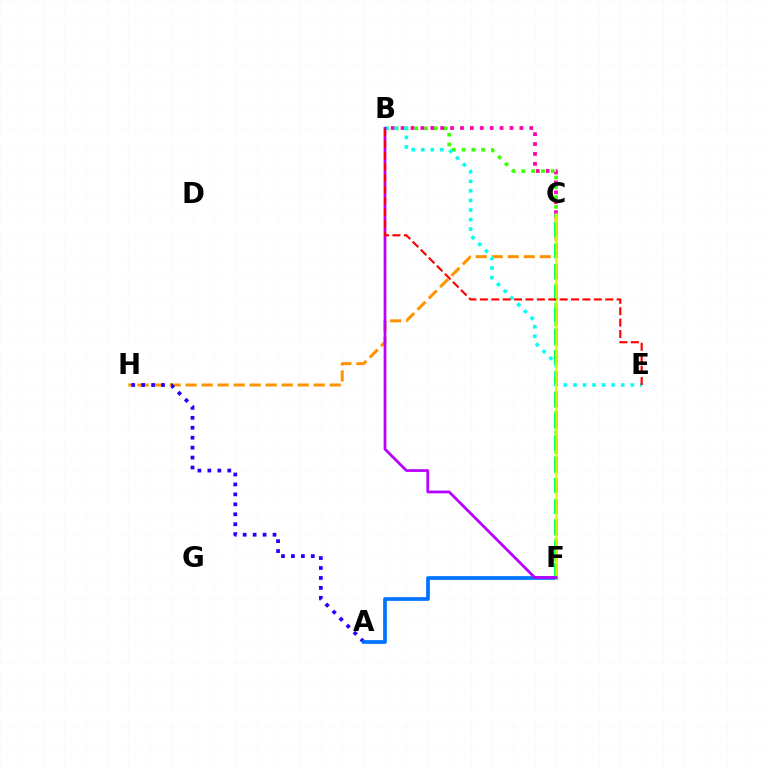{('B', 'F'): [{'color': '#3dff00', 'line_style': 'dotted', 'thickness': 2.66}, {'color': '#b900ff', 'line_style': 'solid', 'thickness': 1.98}], ('C', 'H'): [{'color': '#ff9400', 'line_style': 'dashed', 'thickness': 2.18}], ('A', 'H'): [{'color': '#2500ff', 'line_style': 'dotted', 'thickness': 2.7}], ('B', 'C'): [{'color': '#ff00ac', 'line_style': 'dotted', 'thickness': 2.69}], ('A', 'F'): [{'color': '#0074ff', 'line_style': 'solid', 'thickness': 2.68}], ('C', 'F'): [{'color': '#00ff5c', 'line_style': 'dashed', 'thickness': 2.9}, {'color': '#d1ff00', 'line_style': 'solid', 'thickness': 1.81}], ('B', 'E'): [{'color': '#00fff6', 'line_style': 'dotted', 'thickness': 2.6}, {'color': '#ff0000', 'line_style': 'dashed', 'thickness': 1.55}]}